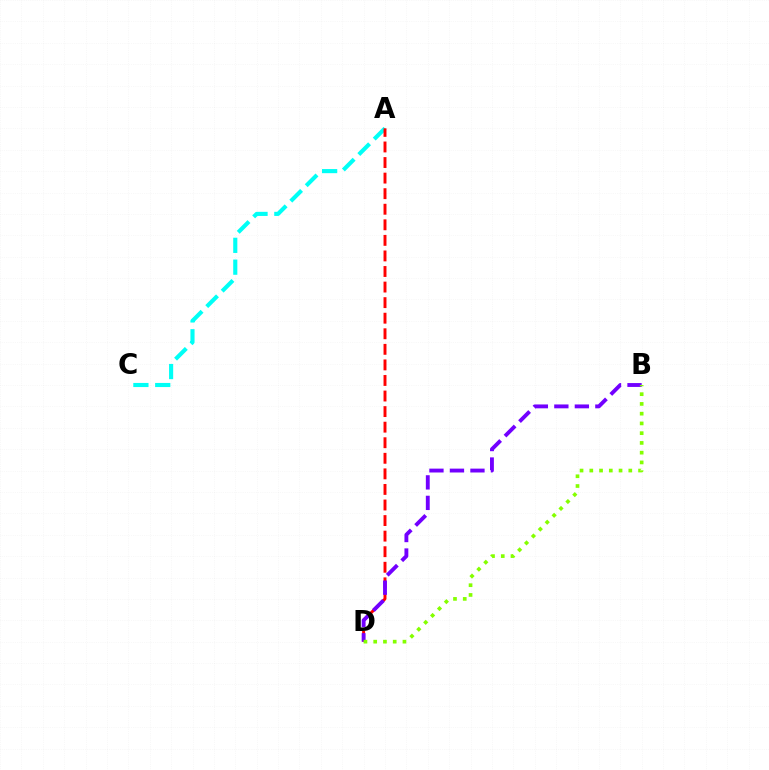{('A', 'C'): [{'color': '#00fff6', 'line_style': 'dashed', 'thickness': 2.97}], ('A', 'D'): [{'color': '#ff0000', 'line_style': 'dashed', 'thickness': 2.11}], ('B', 'D'): [{'color': '#7200ff', 'line_style': 'dashed', 'thickness': 2.79}, {'color': '#84ff00', 'line_style': 'dotted', 'thickness': 2.65}]}